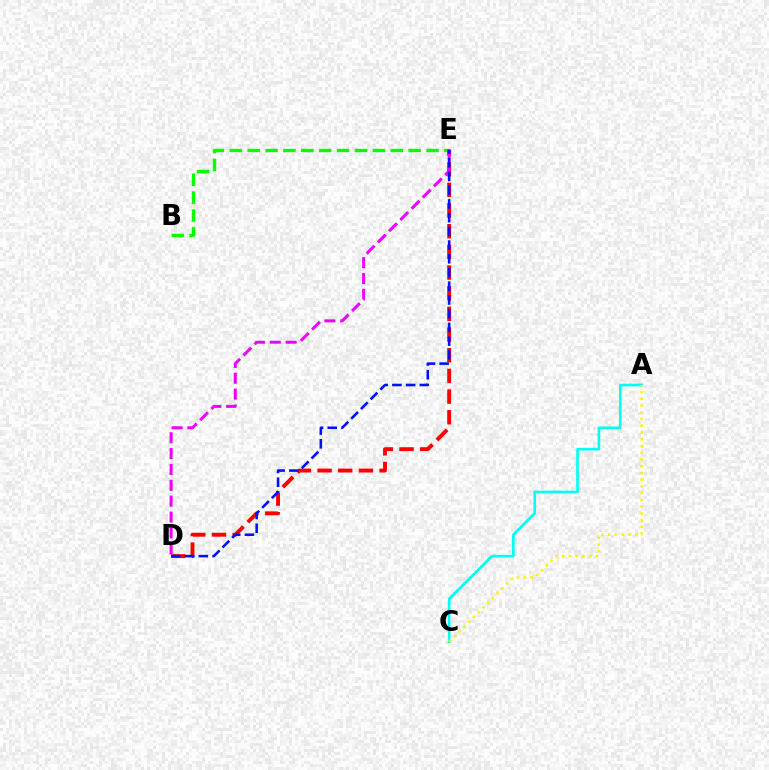{('B', 'E'): [{'color': '#08ff00', 'line_style': 'dashed', 'thickness': 2.43}], ('A', 'C'): [{'color': '#00fff6', 'line_style': 'solid', 'thickness': 1.9}, {'color': '#fcf500', 'line_style': 'dotted', 'thickness': 1.83}], ('D', 'E'): [{'color': '#ff0000', 'line_style': 'dashed', 'thickness': 2.81}, {'color': '#ee00ff', 'line_style': 'dashed', 'thickness': 2.16}, {'color': '#0010ff', 'line_style': 'dashed', 'thickness': 1.86}]}